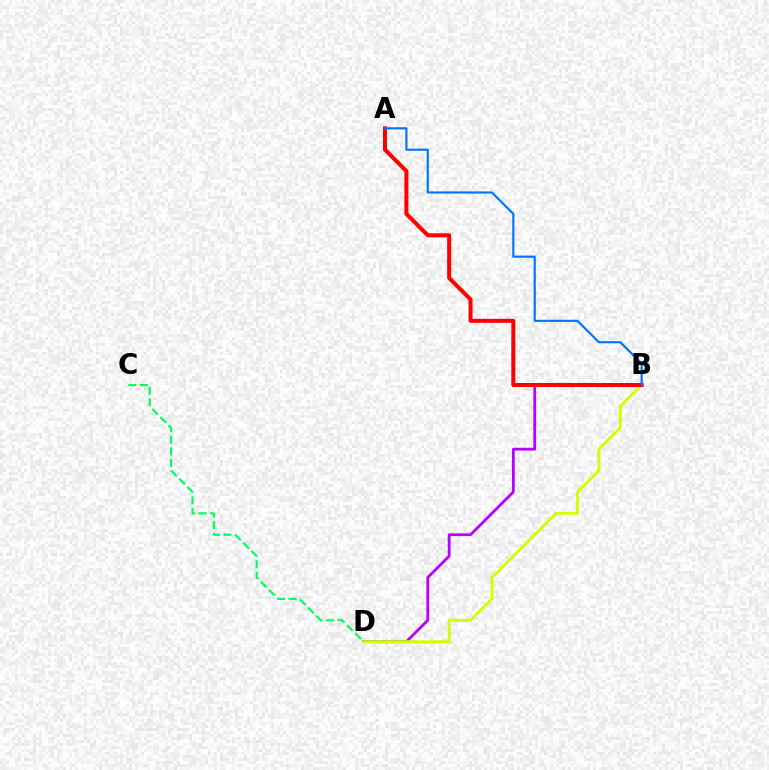{('B', 'D'): [{'color': '#b900ff', 'line_style': 'solid', 'thickness': 2.02}, {'color': '#d1ff00', 'line_style': 'solid', 'thickness': 2.04}], ('A', 'B'): [{'color': '#ff0000', 'line_style': 'solid', 'thickness': 2.89}, {'color': '#0074ff', 'line_style': 'solid', 'thickness': 1.55}], ('C', 'D'): [{'color': '#00ff5c', 'line_style': 'dashed', 'thickness': 1.57}]}